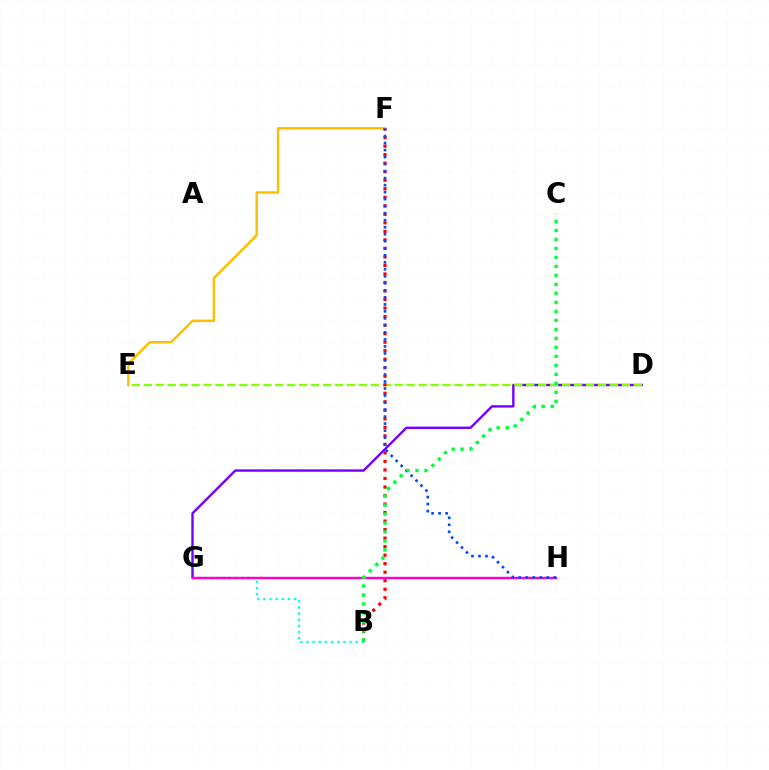{('B', 'G'): [{'color': '#00fff6', 'line_style': 'dotted', 'thickness': 1.67}], ('D', 'G'): [{'color': '#7200ff', 'line_style': 'solid', 'thickness': 1.71}], ('E', 'F'): [{'color': '#ffbd00', 'line_style': 'solid', 'thickness': 1.74}], ('G', 'H'): [{'color': '#ff00cf', 'line_style': 'solid', 'thickness': 1.76}], ('D', 'E'): [{'color': '#84ff00', 'line_style': 'dashed', 'thickness': 1.62}], ('B', 'F'): [{'color': '#ff0000', 'line_style': 'dotted', 'thickness': 2.32}], ('F', 'H'): [{'color': '#004bff', 'line_style': 'dotted', 'thickness': 1.91}], ('B', 'C'): [{'color': '#00ff39', 'line_style': 'dotted', 'thickness': 2.44}]}